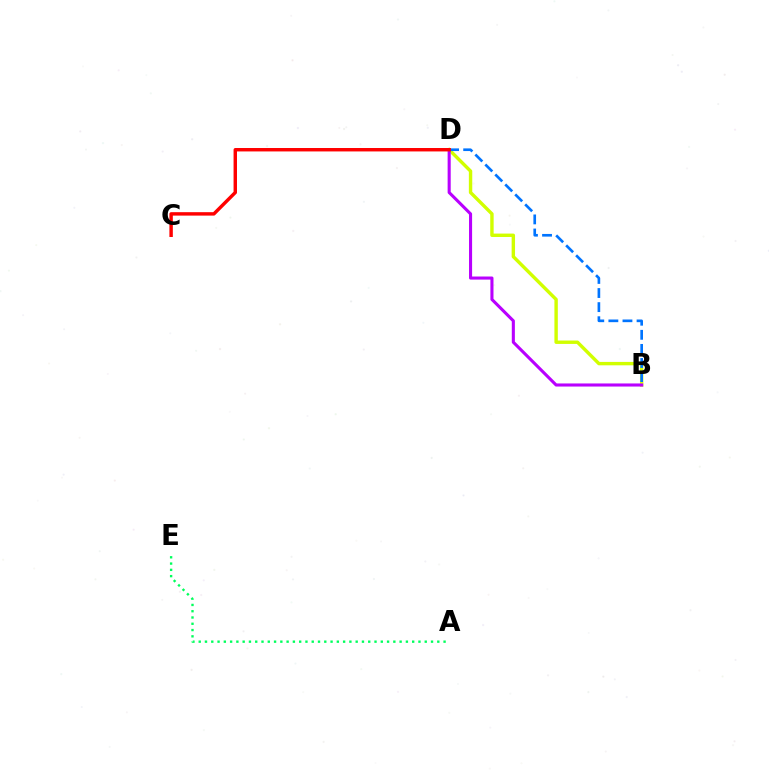{('A', 'E'): [{'color': '#00ff5c', 'line_style': 'dotted', 'thickness': 1.71}], ('B', 'D'): [{'color': '#d1ff00', 'line_style': 'solid', 'thickness': 2.45}, {'color': '#b900ff', 'line_style': 'solid', 'thickness': 2.22}, {'color': '#0074ff', 'line_style': 'dashed', 'thickness': 1.91}], ('C', 'D'): [{'color': '#ff0000', 'line_style': 'solid', 'thickness': 2.47}]}